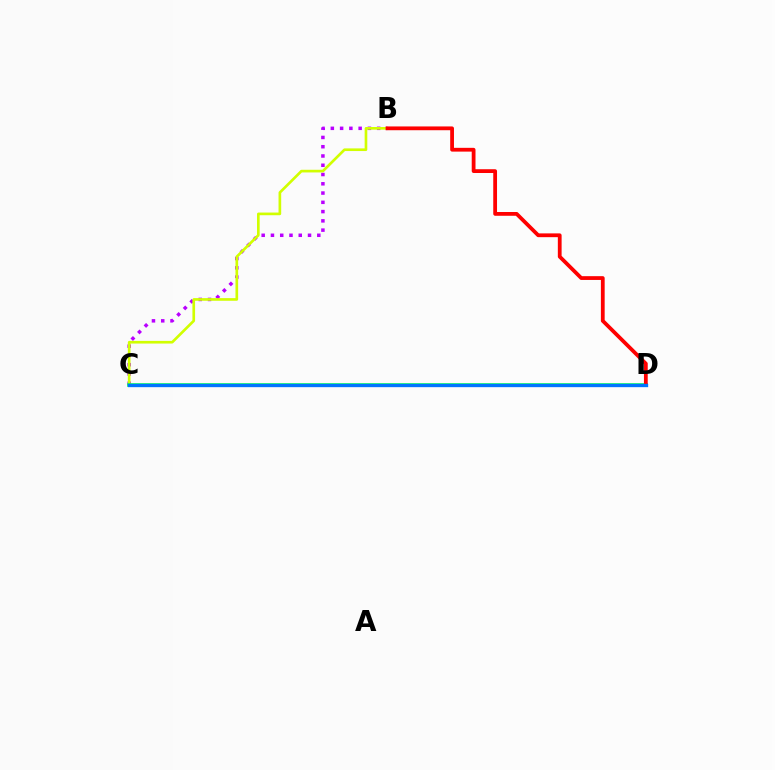{('B', 'C'): [{'color': '#b900ff', 'line_style': 'dotted', 'thickness': 2.52}, {'color': '#d1ff00', 'line_style': 'solid', 'thickness': 1.91}], ('C', 'D'): [{'color': '#00ff5c', 'line_style': 'solid', 'thickness': 2.59}, {'color': '#0074ff', 'line_style': 'solid', 'thickness': 2.4}], ('B', 'D'): [{'color': '#ff0000', 'line_style': 'solid', 'thickness': 2.72}]}